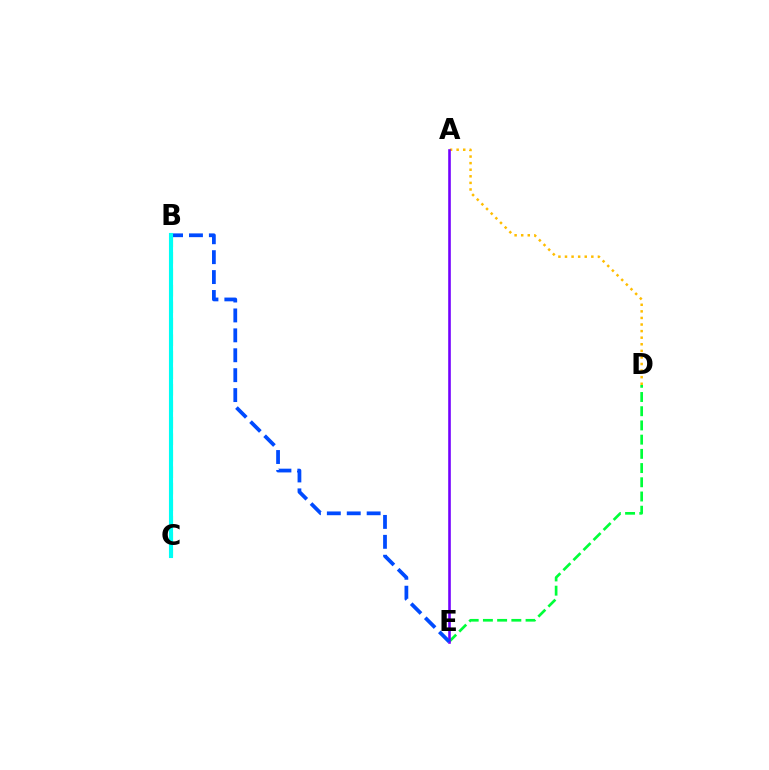{('B', 'C'): [{'color': '#ff00cf', 'line_style': 'solid', 'thickness': 2.76}, {'color': '#ff0000', 'line_style': 'solid', 'thickness': 1.96}, {'color': '#84ff00', 'line_style': 'dashed', 'thickness': 2.24}, {'color': '#00fff6', 'line_style': 'solid', 'thickness': 2.96}], ('A', 'D'): [{'color': '#ffbd00', 'line_style': 'dotted', 'thickness': 1.79}], ('D', 'E'): [{'color': '#00ff39', 'line_style': 'dashed', 'thickness': 1.93}], ('A', 'E'): [{'color': '#7200ff', 'line_style': 'solid', 'thickness': 1.87}], ('B', 'E'): [{'color': '#004bff', 'line_style': 'dashed', 'thickness': 2.71}]}